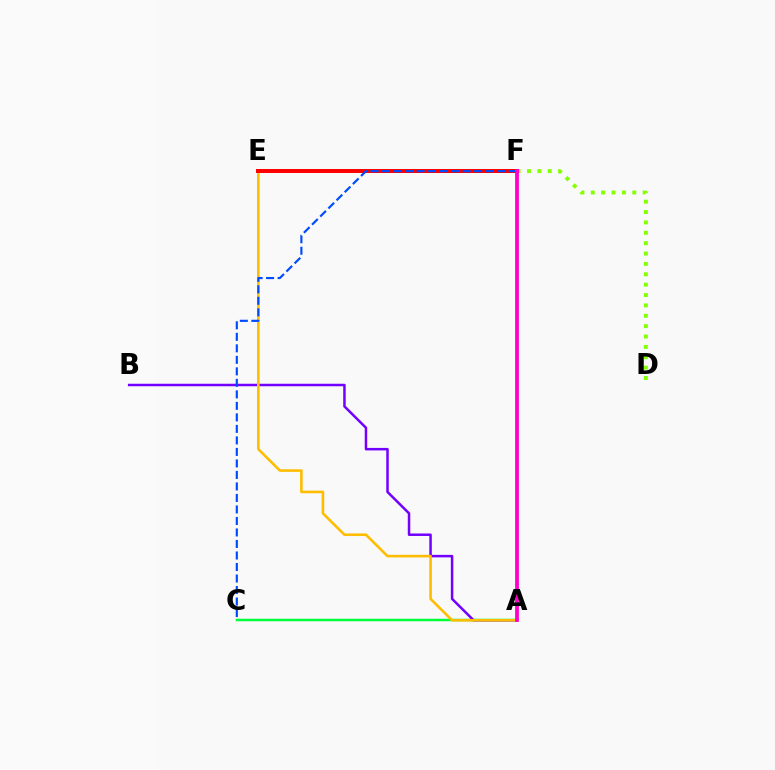{('D', 'F'): [{'color': '#84ff00', 'line_style': 'dotted', 'thickness': 2.82}], ('A', 'C'): [{'color': '#00ff39', 'line_style': 'solid', 'thickness': 1.79}], ('A', 'B'): [{'color': '#7200ff', 'line_style': 'solid', 'thickness': 1.8}], ('A', 'E'): [{'color': '#ffbd00', 'line_style': 'solid', 'thickness': 1.87}], ('E', 'F'): [{'color': '#00fff6', 'line_style': 'solid', 'thickness': 2.58}, {'color': '#ff0000', 'line_style': 'solid', 'thickness': 2.88}], ('C', 'F'): [{'color': '#004bff', 'line_style': 'dashed', 'thickness': 1.56}], ('A', 'F'): [{'color': '#ff00cf', 'line_style': 'solid', 'thickness': 2.73}]}